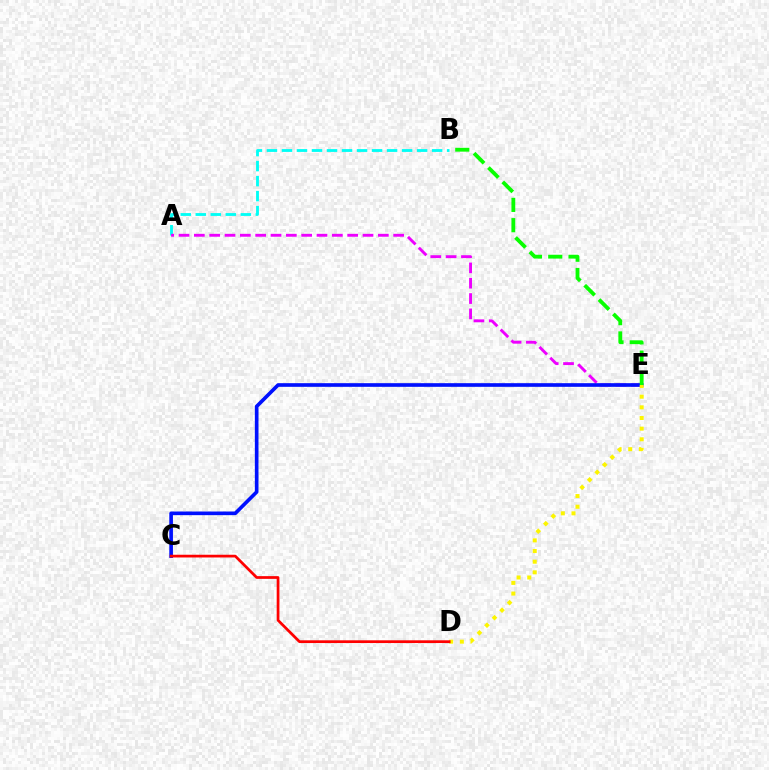{('A', 'B'): [{'color': '#00fff6', 'line_style': 'dashed', 'thickness': 2.04}], ('A', 'E'): [{'color': '#ee00ff', 'line_style': 'dashed', 'thickness': 2.08}], ('C', 'E'): [{'color': '#0010ff', 'line_style': 'solid', 'thickness': 2.63}], ('D', 'E'): [{'color': '#fcf500', 'line_style': 'dotted', 'thickness': 2.89}], ('B', 'E'): [{'color': '#08ff00', 'line_style': 'dashed', 'thickness': 2.76}], ('C', 'D'): [{'color': '#ff0000', 'line_style': 'solid', 'thickness': 1.97}]}